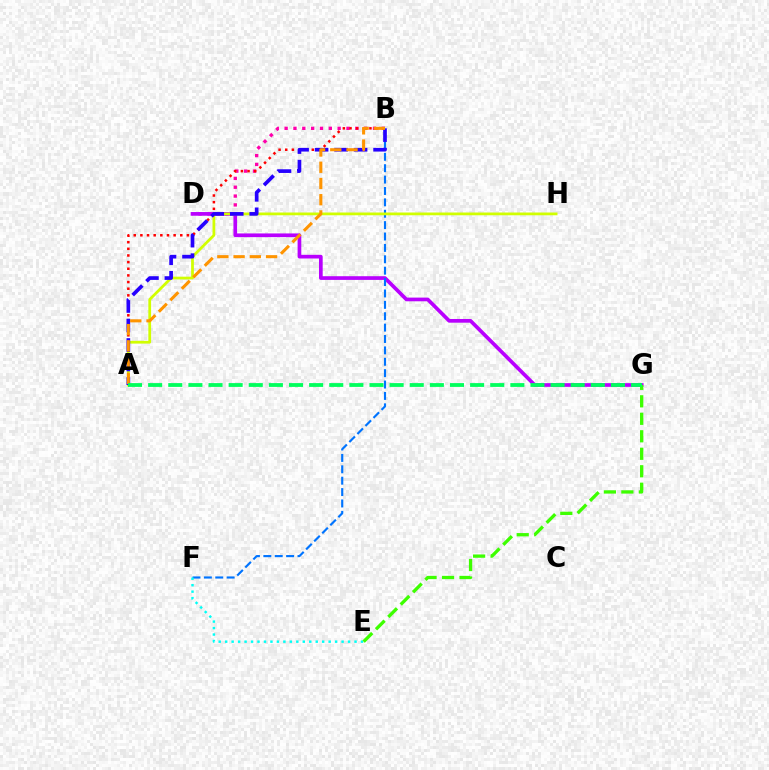{('B', 'D'): [{'color': '#ff00ac', 'line_style': 'dotted', 'thickness': 2.4}], ('D', 'G'): [{'color': '#b900ff', 'line_style': 'solid', 'thickness': 2.66}], ('A', 'B'): [{'color': '#ff0000', 'line_style': 'dotted', 'thickness': 1.81}, {'color': '#2500ff', 'line_style': 'dashed', 'thickness': 2.65}, {'color': '#ff9400', 'line_style': 'dashed', 'thickness': 2.21}], ('B', 'F'): [{'color': '#0074ff', 'line_style': 'dashed', 'thickness': 1.55}], ('E', 'F'): [{'color': '#00fff6', 'line_style': 'dotted', 'thickness': 1.76}], ('A', 'H'): [{'color': '#d1ff00', 'line_style': 'solid', 'thickness': 1.99}], ('E', 'G'): [{'color': '#3dff00', 'line_style': 'dashed', 'thickness': 2.38}], ('A', 'G'): [{'color': '#00ff5c', 'line_style': 'dashed', 'thickness': 2.73}]}